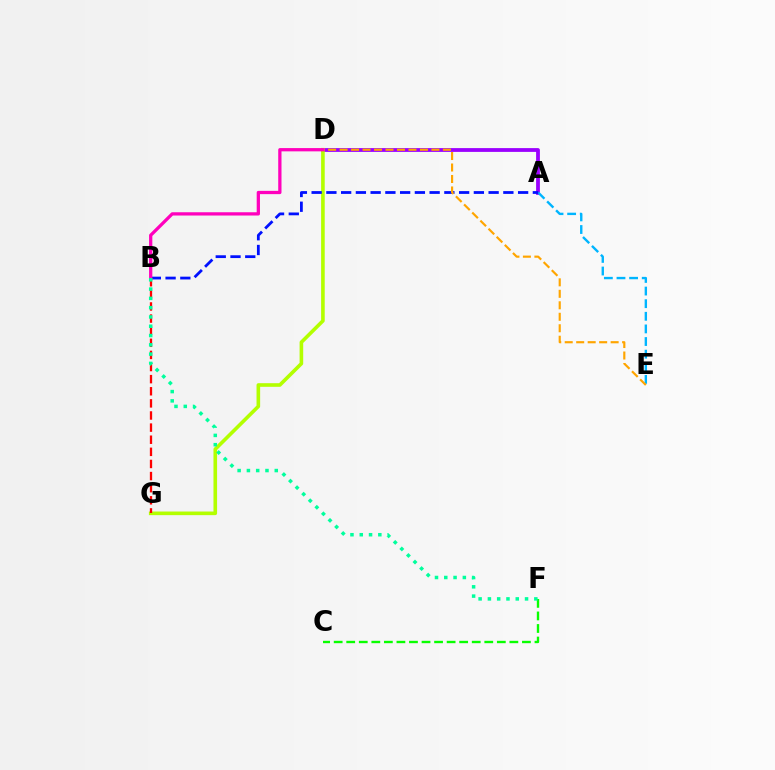{('A', 'D'): [{'color': '#9b00ff', 'line_style': 'solid', 'thickness': 2.73}], ('A', 'E'): [{'color': '#00b5ff', 'line_style': 'dashed', 'thickness': 1.71}], ('D', 'G'): [{'color': '#b3ff00', 'line_style': 'solid', 'thickness': 2.6}], ('A', 'B'): [{'color': '#0010ff', 'line_style': 'dashed', 'thickness': 2.0}], ('B', 'G'): [{'color': '#ff0000', 'line_style': 'dashed', 'thickness': 1.65}], ('D', 'E'): [{'color': '#ffa500', 'line_style': 'dashed', 'thickness': 1.56}], ('B', 'D'): [{'color': '#ff00bd', 'line_style': 'solid', 'thickness': 2.35}], ('C', 'F'): [{'color': '#08ff00', 'line_style': 'dashed', 'thickness': 1.7}], ('B', 'F'): [{'color': '#00ff9d', 'line_style': 'dotted', 'thickness': 2.52}]}